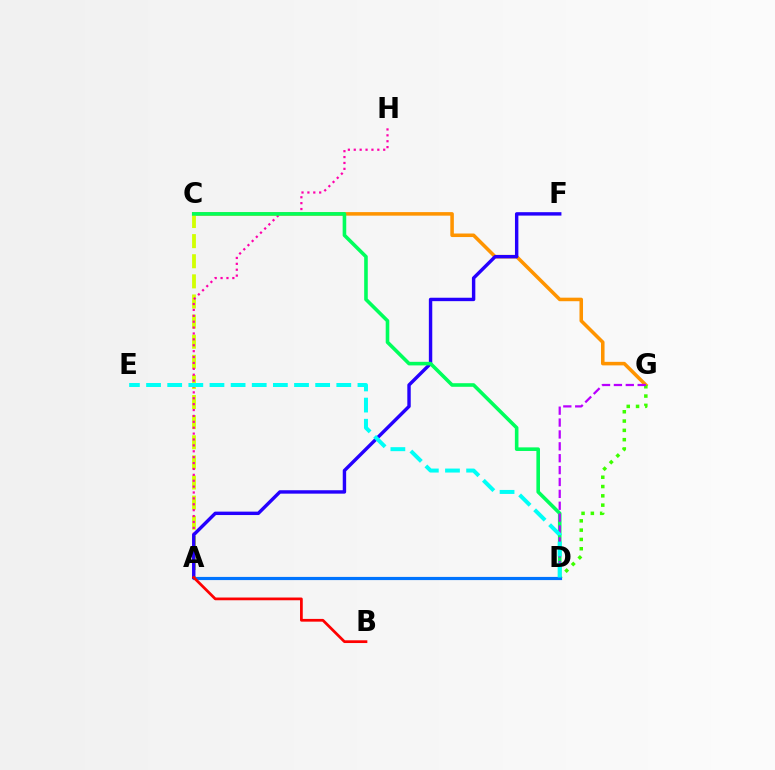{('C', 'G'): [{'color': '#ff9400', 'line_style': 'solid', 'thickness': 2.55}], ('D', 'G'): [{'color': '#3dff00', 'line_style': 'dotted', 'thickness': 2.53}, {'color': '#b900ff', 'line_style': 'dashed', 'thickness': 1.61}], ('A', 'C'): [{'color': '#d1ff00', 'line_style': 'dashed', 'thickness': 2.73}], ('A', 'H'): [{'color': '#ff00ac', 'line_style': 'dotted', 'thickness': 1.6}], ('A', 'F'): [{'color': '#2500ff', 'line_style': 'solid', 'thickness': 2.46}], ('C', 'D'): [{'color': '#00ff5c', 'line_style': 'solid', 'thickness': 2.59}], ('A', 'D'): [{'color': '#0074ff', 'line_style': 'solid', 'thickness': 2.28}], ('D', 'E'): [{'color': '#00fff6', 'line_style': 'dashed', 'thickness': 2.87}], ('A', 'B'): [{'color': '#ff0000', 'line_style': 'solid', 'thickness': 1.97}]}